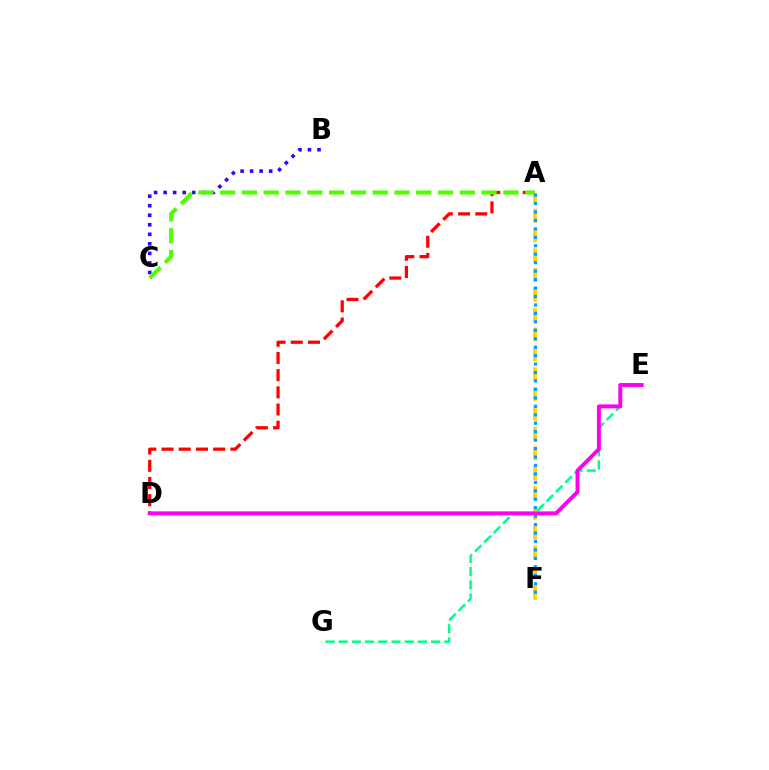{('E', 'G'): [{'color': '#00ff86', 'line_style': 'dashed', 'thickness': 1.79}], ('B', 'C'): [{'color': '#3700ff', 'line_style': 'dotted', 'thickness': 2.59}], ('A', 'F'): [{'color': '#ffd500', 'line_style': 'dashed', 'thickness': 2.69}, {'color': '#009eff', 'line_style': 'dotted', 'thickness': 2.3}], ('A', 'D'): [{'color': '#ff0000', 'line_style': 'dashed', 'thickness': 2.34}], ('D', 'E'): [{'color': '#ff00ed', 'line_style': 'solid', 'thickness': 2.83}], ('A', 'C'): [{'color': '#4fff00', 'line_style': 'dashed', 'thickness': 2.96}]}